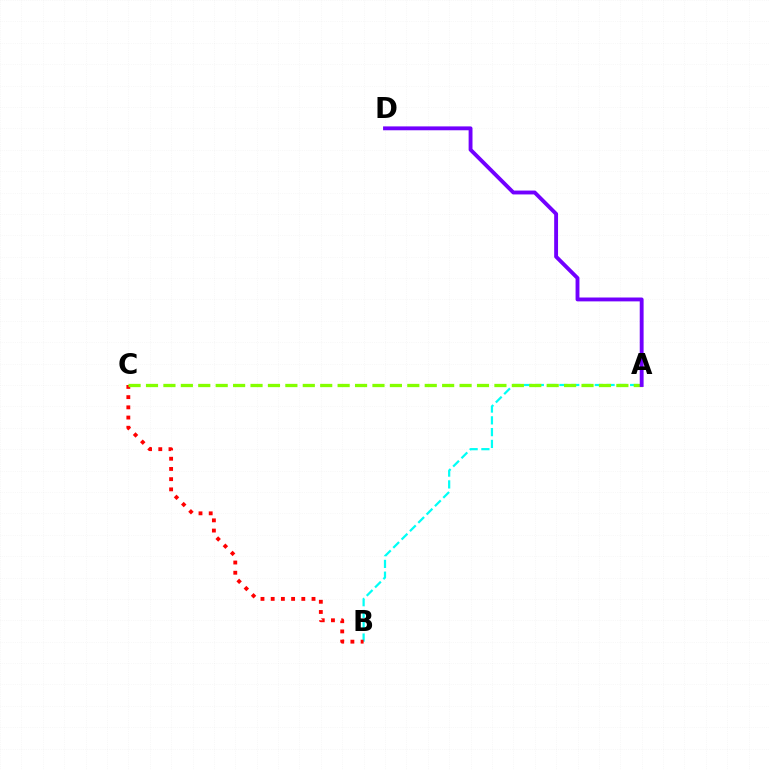{('A', 'B'): [{'color': '#00fff6', 'line_style': 'dashed', 'thickness': 1.6}], ('B', 'C'): [{'color': '#ff0000', 'line_style': 'dotted', 'thickness': 2.77}], ('A', 'C'): [{'color': '#84ff00', 'line_style': 'dashed', 'thickness': 2.37}], ('A', 'D'): [{'color': '#7200ff', 'line_style': 'solid', 'thickness': 2.79}]}